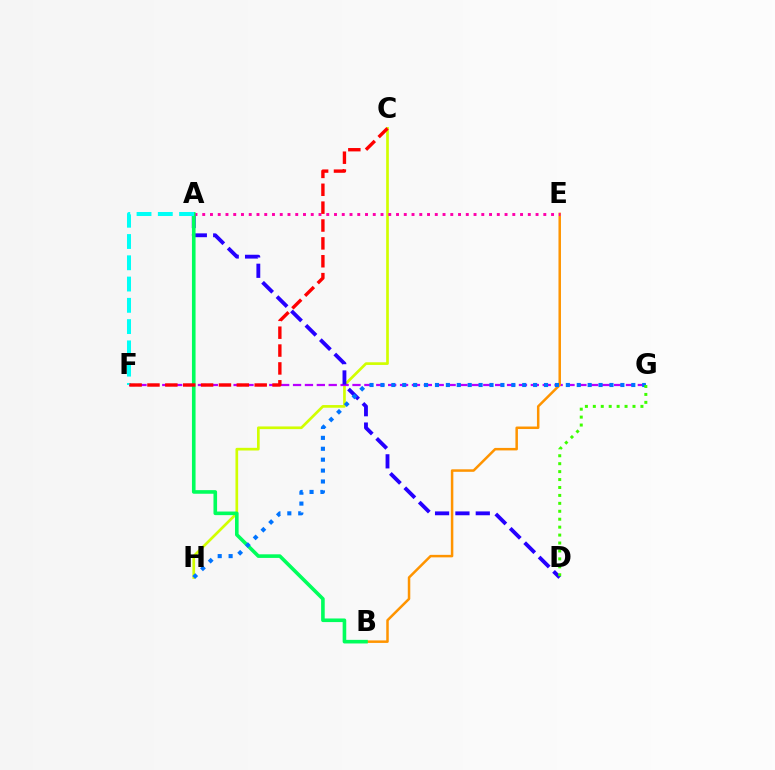{('C', 'H'): [{'color': '#d1ff00', 'line_style': 'solid', 'thickness': 1.93}], ('F', 'G'): [{'color': '#b900ff', 'line_style': 'dashed', 'thickness': 1.62}], ('B', 'E'): [{'color': '#ff9400', 'line_style': 'solid', 'thickness': 1.8}], ('A', 'D'): [{'color': '#2500ff', 'line_style': 'dashed', 'thickness': 2.77}], ('A', 'E'): [{'color': '#ff00ac', 'line_style': 'dotted', 'thickness': 2.11}], ('A', 'B'): [{'color': '#00ff5c', 'line_style': 'solid', 'thickness': 2.6}], ('G', 'H'): [{'color': '#0074ff', 'line_style': 'dotted', 'thickness': 2.96}], ('A', 'F'): [{'color': '#00fff6', 'line_style': 'dashed', 'thickness': 2.89}], ('D', 'G'): [{'color': '#3dff00', 'line_style': 'dotted', 'thickness': 2.16}], ('C', 'F'): [{'color': '#ff0000', 'line_style': 'dashed', 'thickness': 2.43}]}